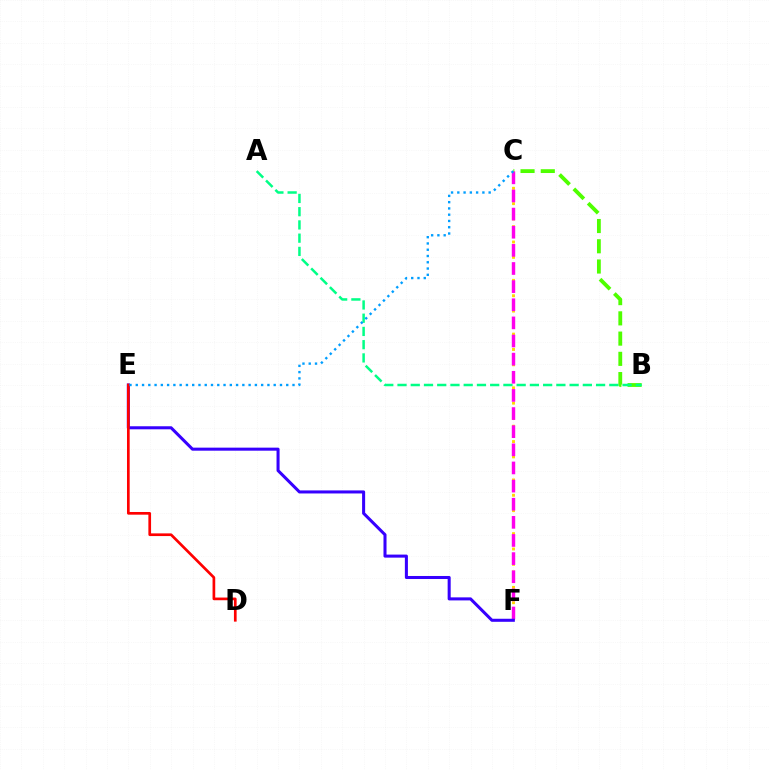{('B', 'C'): [{'color': '#4fff00', 'line_style': 'dashed', 'thickness': 2.75}], ('A', 'B'): [{'color': '#00ff86', 'line_style': 'dashed', 'thickness': 1.8}], ('C', 'F'): [{'color': '#ffd500', 'line_style': 'dotted', 'thickness': 2.09}, {'color': '#ff00ed', 'line_style': 'dashed', 'thickness': 2.46}], ('E', 'F'): [{'color': '#3700ff', 'line_style': 'solid', 'thickness': 2.19}], ('D', 'E'): [{'color': '#ff0000', 'line_style': 'solid', 'thickness': 1.93}], ('C', 'E'): [{'color': '#009eff', 'line_style': 'dotted', 'thickness': 1.7}]}